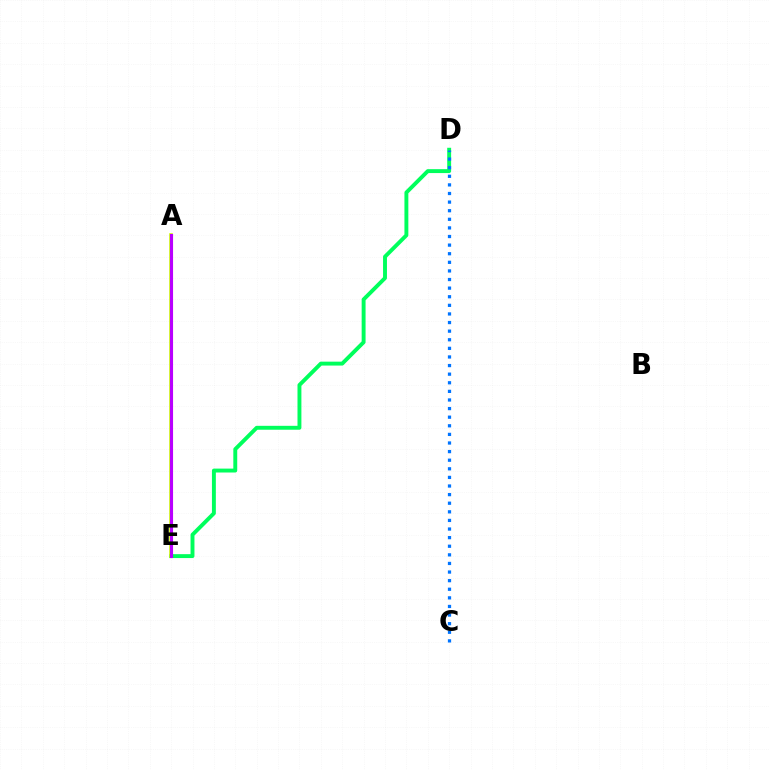{('D', 'E'): [{'color': '#00ff5c', 'line_style': 'solid', 'thickness': 2.81}], ('A', 'E'): [{'color': '#ff0000', 'line_style': 'dotted', 'thickness': 1.88}, {'color': '#d1ff00', 'line_style': 'solid', 'thickness': 2.6}, {'color': '#b900ff', 'line_style': 'solid', 'thickness': 2.24}], ('C', 'D'): [{'color': '#0074ff', 'line_style': 'dotted', 'thickness': 2.34}]}